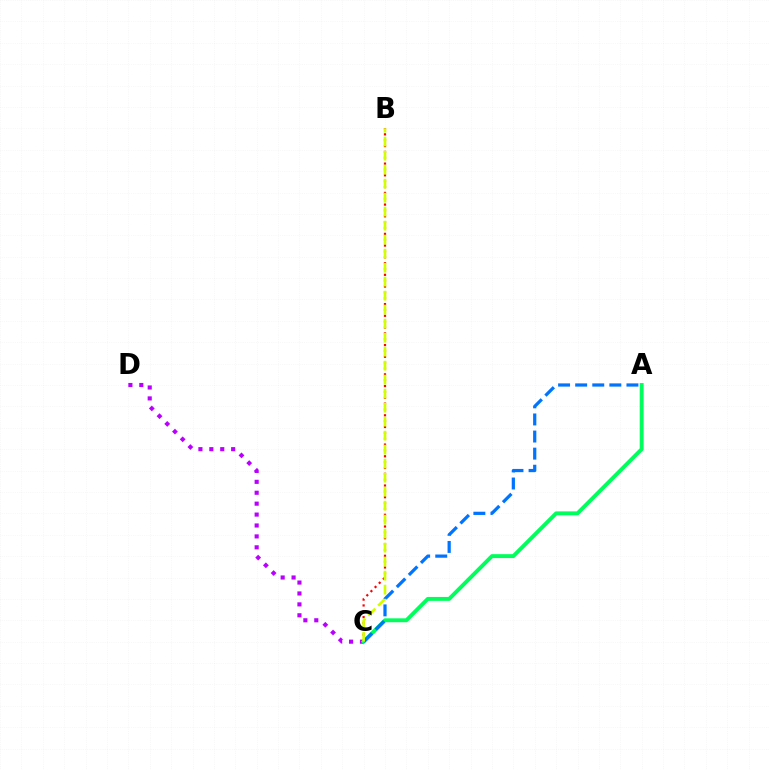{('B', 'C'): [{'color': '#ff0000', 'line_style': 'dotted', 'thickness': 1.59}, {'color': '#d1ff00', 'line_style': 'dashed', 'thickness': 1.9}], ('C', 'D'): [{'color': '#b900ff', 'line_style': 'dotted', 'thickness': 2.97}], ('A', 'C'): [{'color': '#00ff5c', 'line_style': 'solid', 'thickness': 2.81}, {'color': '#0074ff', 'line_style': 'dashed', 'thickness': 2.32}]}